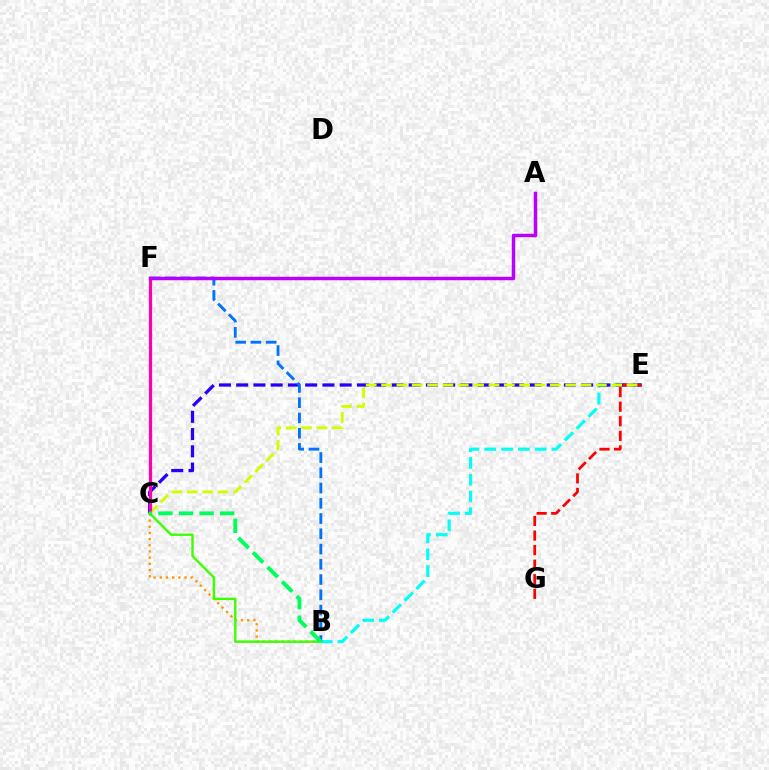{('B', 'E'): [{'color': '#00fff6', 'line_style': 'dashed', 'thickness': 2.28}], ('C', 'E'): [{'color': '#2500ff', 'line_style': 'dashed', 'thickness': 2.34}, {'color': '#d1ff00', 'line_style': 'dashed', 'thickness': 2.08}], ('B', 'F'): [{'color': '#0074ff', 'line_style': 'dashed', 'thickness': 2.07}], ('B', 'C'): [{'color': '#ff9400', 'line_style': 'dotted', 'thickness': 1.68}, {'color': '#3dff00', 'line_style': 'solid', 'thickness': 1.72}, {'color': '#00ff5c', 'line_style': 'dashed', 'thickness': 2.8}], ('E', 'G'): [{'color': '#ff0000', 'line_style': 'dashed', 'thickness': 1.98}], ('C', 'F'): [{'color': '#ff00ac', 'line_style': 'solid', 'thickness': 2.29}], ('A', 'F'): [{'color': '#b900ff', 'line_style': 'solid', 'thickness': 2.5}]}